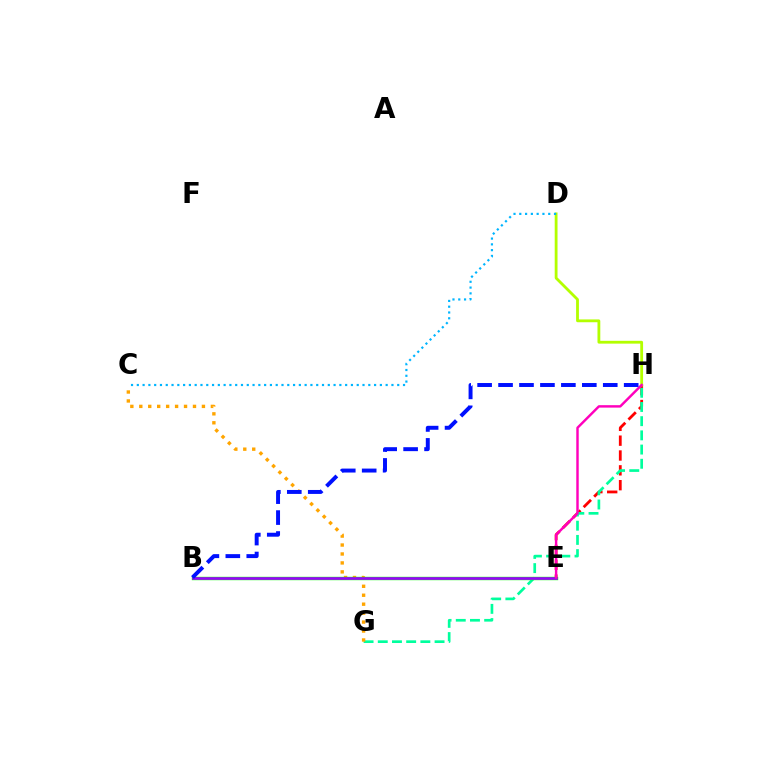{('E', 'H'): [{'color': '#ff0000', 'line_style': 'dashed', 'thickness': 2.02}, {'color': '#ff00bd', 'line_style': 'solid', 'thickness': 1.76}], ('D', 'H'): [{'color': '#b3ff00', 'line_style': 'solid', 'thickness': 2.02}], ('G', 'H'): [{'color': '#00ff9d', 'line_style': 'dashed', 'thickness': 1.93}], ('C', 'D'): [{'color': '#00b5ff', 'line_style': 'dotted', 'thickness': 1.57}], ('C', 'G'): [{'color': '#ffa500', 'line_style': 'dotted', 'thickness': 2.43}], ('B', 'E'): [{'color': '#08ff00', 'line_style': 'solid', 'thickness': 2.43}, {'color': '#9b00ff', 'line_style': 'solid', 'thickness': 1.87}], ('B', 'H'): [{'color': '#0010ff', 'line_style': 'dashed', 'thickness': 2.84}]}